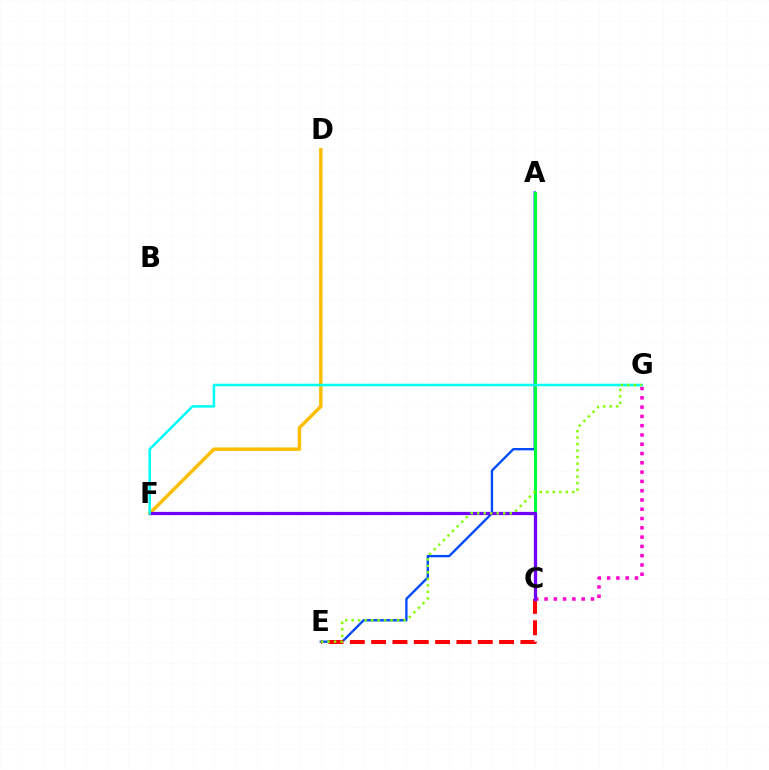{('D', 'F'): [{'color': '#ffbd00', 'line_style': 'solid', 'thickness': 2.48}], ('A', 'E'): [{'color': '#004bff', 'line_style': 'solid', 'thickness': 1.69}], ('C', 'E'): [{'color': '#ff0000', 'line_style': 'dashed', 'thickness': 2.9}], ('A', 'C'): [{'color': '#00ff39', 'line_style': 'solid', 'thickness': 2.24}], ('C', 'G'): [{'color': '#ff00cf', 'line_style': 'dotted', 'thickness': 2.52}], ('C', 'F'): [{'color': '#7200ff', 'line_style': 'solid', 'thickness': 2.33}], ('F', 'G'): [{'color': '#00fff6', 'line_style': 'solid', 'thickness': 1.83}], ('E', 'G'): [{'color': '#84ff00', 'line_style': 'dotted', 'thickness': 1.77}]}